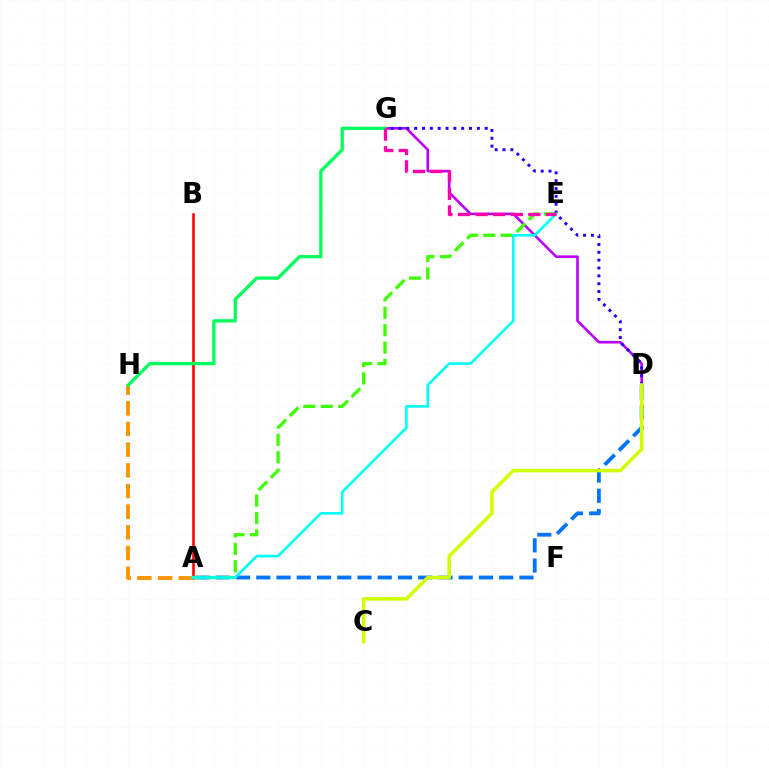{('A', 'B'): [{'color': '#ff0000', 'line_style': 'solid', 'thickness': 1.85}], ('A', 'D'): [{'color': '#0074ff', 'line_style': 'dashed', 'thickness': 2.75}], ('A', 'H'): [{'color': '#ff9400', 'line_style': 'dashed', 'thickness': 2.81}], ('D', 'G'): [{'color': '#b900ff', 'line_style': 'solid', 'thickness': 1.88}, {'color': '#2500ff', 'line_style': 'dotted', 'thickness': 2.13}], ('A', 'E'): [{'color': '#3dff00', 'line_style': 'dashed', 'thickness': 2.37}, {'color': '#00fff6', 'line_style': 'solid', 'thickness': 1.9}], ('C', 'D'): [{'color': '#d1ff00', 'line_style': 'solid', 'thickness': 2.57}], ('G', 'H'): [{'color': '#00ff5c', 'line_style': 'solid', 'thickness': 2.36}], ('E', 'G'): [{'color': '#ff00ac', 'line_style': 'dashed', 'thickness': 2.39}]}